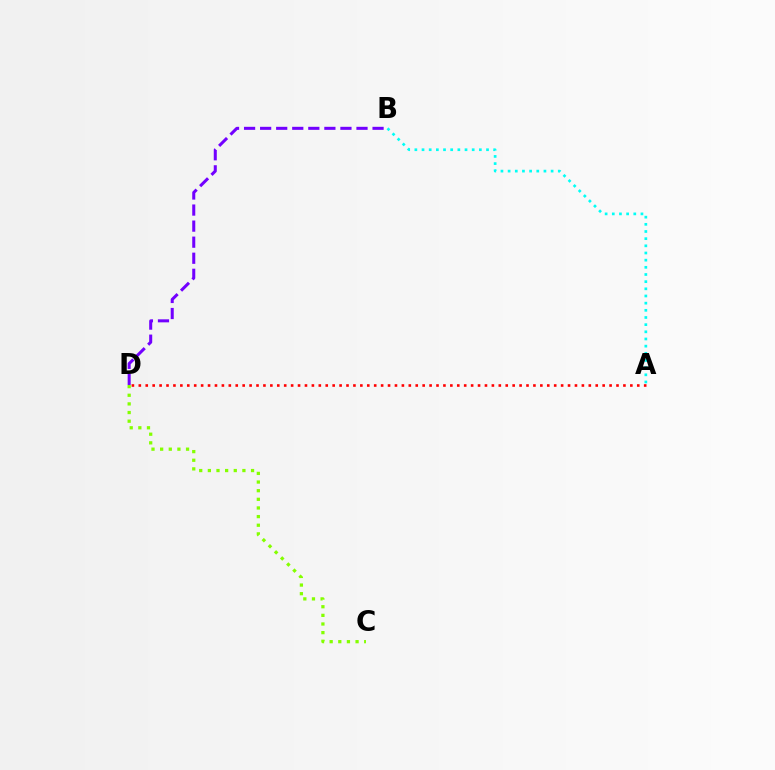{('B', 'D'): [{'color': '#7200ff', 'line_style': 'dashed', 'thickness': 2.18}], ('A', 'D'): [{'color': '#ff0000', 'line_style': 'dotted', 'thickness': 1.88}], ('A', 'B'): [{'color': '#00fff6', 'line_style': 'dotted', 'thickness': 1.95}], ('C', 'D'): [{'color': '#84ff00', 'line_style': 'dotted', 'thickness': 2.35}]}